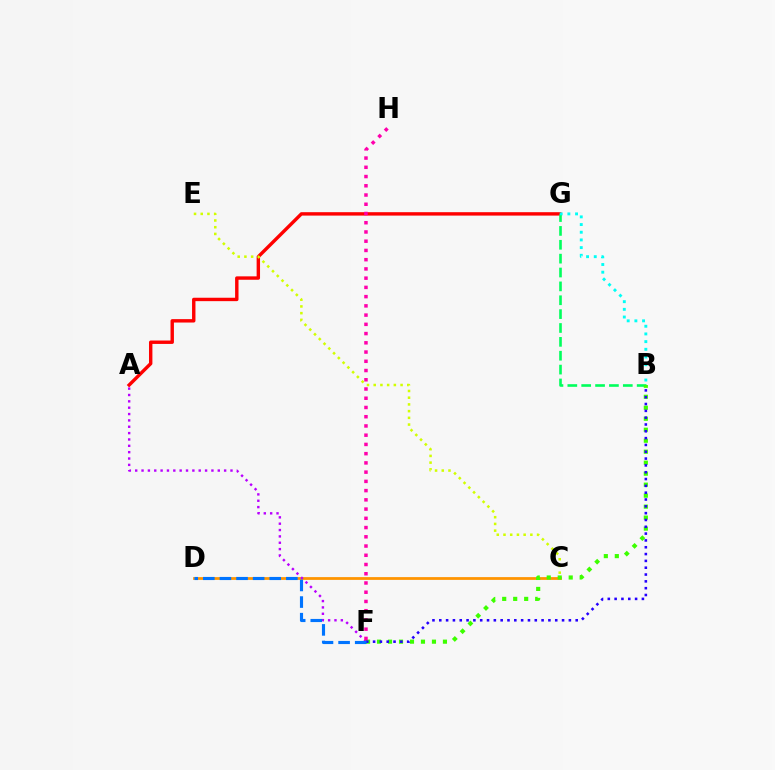{('C', 'D'): [{'color': '#ff9400', 'line_style': 'solid', 'thickness': 2.0}], ('A', 'G'): [{'color': '#ff0000', 'line_style': 'solid', 'thickness': 2.45}], ('B', 'G'): [{'color': '#00ff5c', 'line_style': 'dashed', 'thickness': 1.88}, {'color': '#00fff6', 'line_style': 'dotted', 'thickness': 2.09}], ('A', 'F'): [{'color': '#b900ff', 'line_style': 'dotted', 'thickness': 1.73}], ('C', 'E'): [{'color': '#d1ff00', 'line_style': 'dotted', 'thickness': 1.82}], ('B', 'F'): [{'color': '#3dff00', 'line_style': 'dotted', 'thickness': 2.98}, {'color': '#2500ff', 'line_style': 'dotted', 'thickness': 1.85}], ('D', 'F'): [{'color': '#0074ff', 'line_style': 'dashed', 'thickness': 2.26}], ('F', 'H'): [{'color': '#ff00ac', 'line_style': 'dotted', 'thickness': 2.51}]}